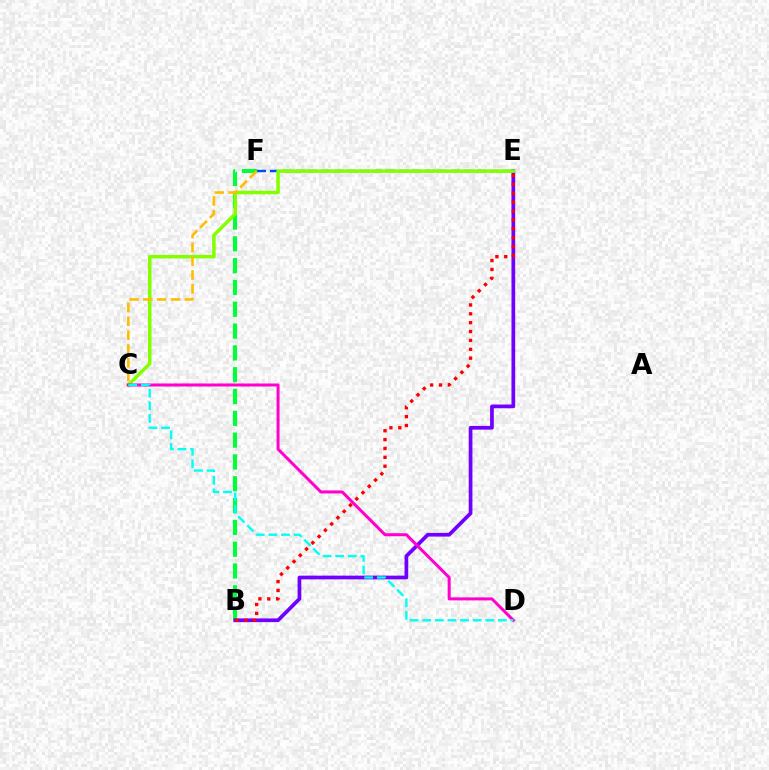{('B', 'F'): [{'color': '#00ff39', 'line_style': 'dashed', 'thickness': 2.96}], ('B', 'E'): [{'color': '#7200ff', 'line_style': 'solid', 'thickness': 2.68}, {'color': '#ff0000', 'line_style': 'dotted', 'thickness': 2.41}], ('E', 'F'): [{'color': '#004bff', 'line_style': 'dashed', 'thickness': 1.75}], ('C', 'E'): [{'color': '#84ff00', 'line_style': 'solid', 'thickness': 2.54}], ('C', 'D'): [{'color': '#ff00cf', 'line_style': 'solid', 'thickness': 2.17}, {'color': '#00fff6', 'line_style': 'dashed', 'thickness': 1.71}], ('C', 'F'): [{'color': '#ffbd00', 'line_style': 'dashed', 'thickness': 1.88}]}